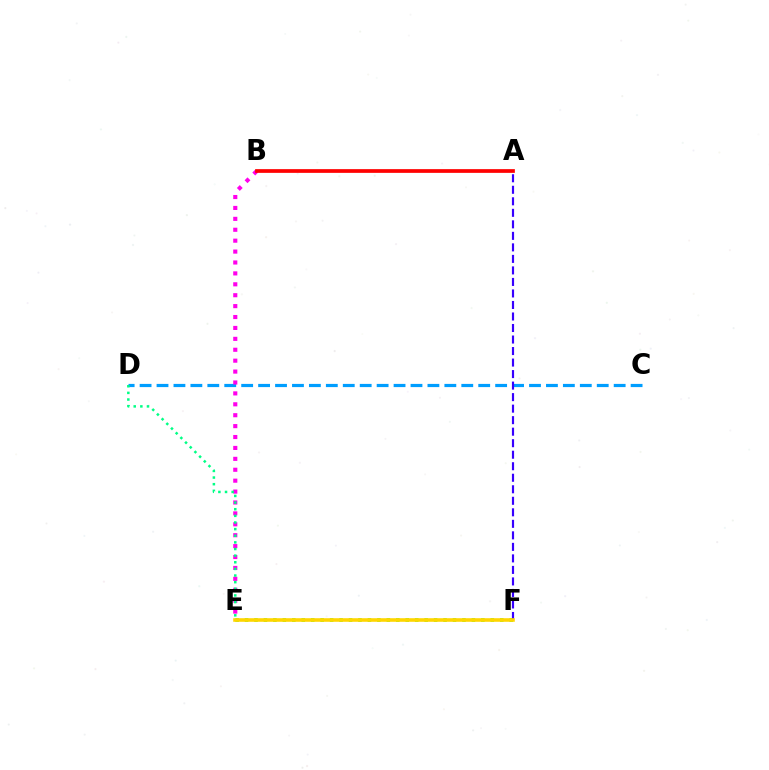{('E', 'F'): [{'color': '#4fff00', 'line_style': 'dotted', 'thickness': 2.57}, {'color': '#ffd500', 'line_style': 'solid', 'thickness': 2.58}], ('C', 'D'): [{'color': '#009eff', 'line_style': 'dashed', 'thickness': 2.3}], ('A', 'F'): [{'color': '#3700ff', 'line_style': 'dashed', 'thickness': 1.56}], ('B', 'E'): [{'color': '#ff00ed', 'line_style': 'dotted', 'thickness': 2.96}], ('A', 'B'): [{'color': '#ff0000', 'line_style': 'solid', 'thickness': 2.68}], ('D', 'E'): [{'color': '#00ff86', 'line_style': 'dotted', 'thickness': 1.8}]}